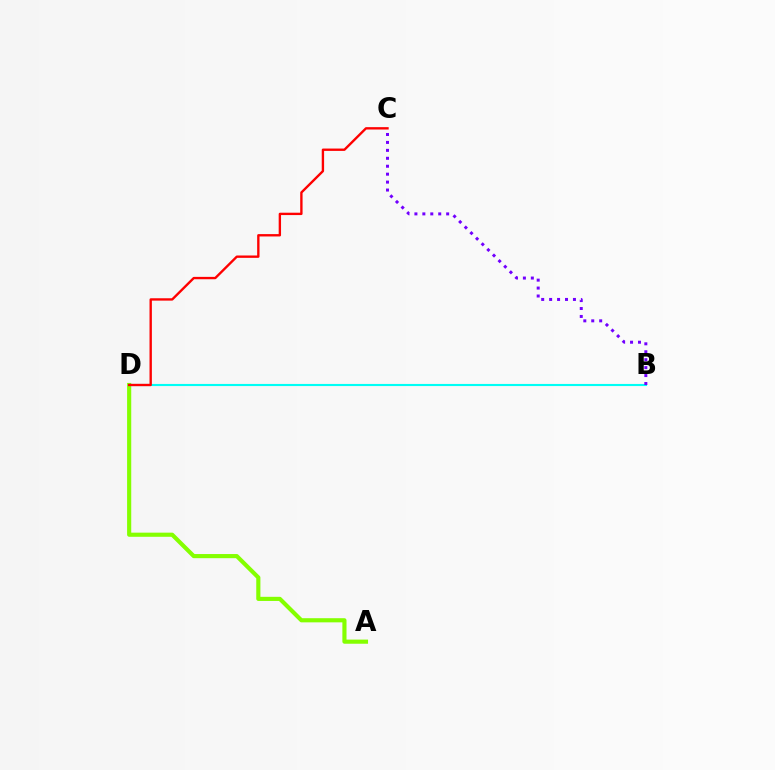{('A', 'D'): [{'color': '#84ff00', 'line_style': 'solid', 'thickness': 2.98}], ('B', 'D'): [{'color': '#00fff6', 'line_style': 'solid', 'thickness': 1.53}], ('B', 'C'): [{'color': '#7200ff', 'line_style': 'dotted', 'thickness': 2.16}], ('C', 'D'): [{'color': '#ff0000', 'line_style': 'solid', 'thickness': 1.7}]}